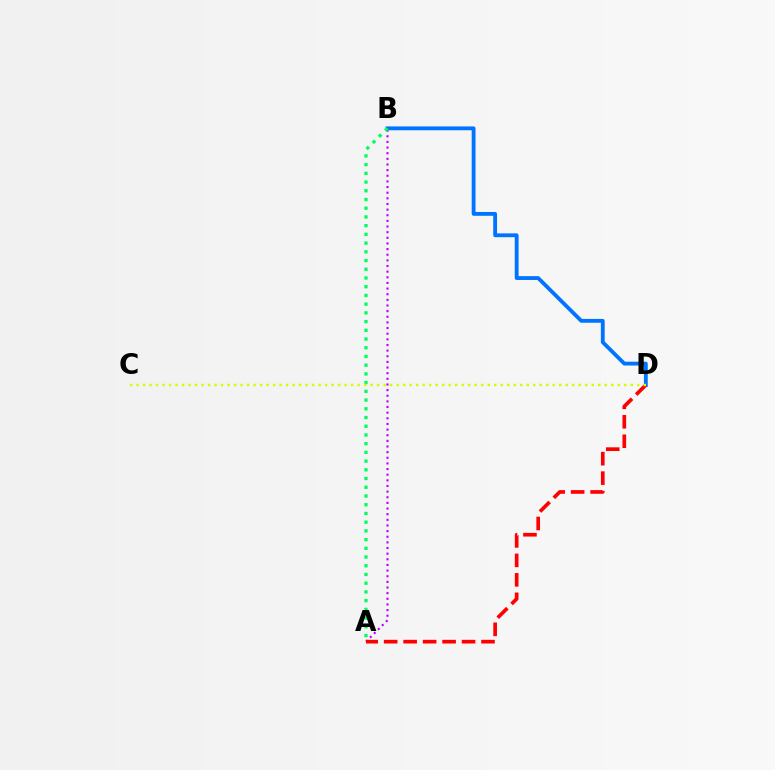{('A', 'B'): [{'color': '#b900ff', 'line_style': 'dotted', 'thickness': 1.53}, {'color': '#00ff5c', 'line_style': 'dotted', 'thickness': 2.37}], ('B', 'D'): [{'color': '#0074ff', 'line_style': 'solid', 'thickness': 2.76}], ('A', 'D'): [{'color': '#ff0000', 'line_style': 'dashed', 'thickness': 2.65}], ('C', 'D'): [{'color': '#d1ff00', 'line_style': 'dotted', 'thickness': 1.77}]}